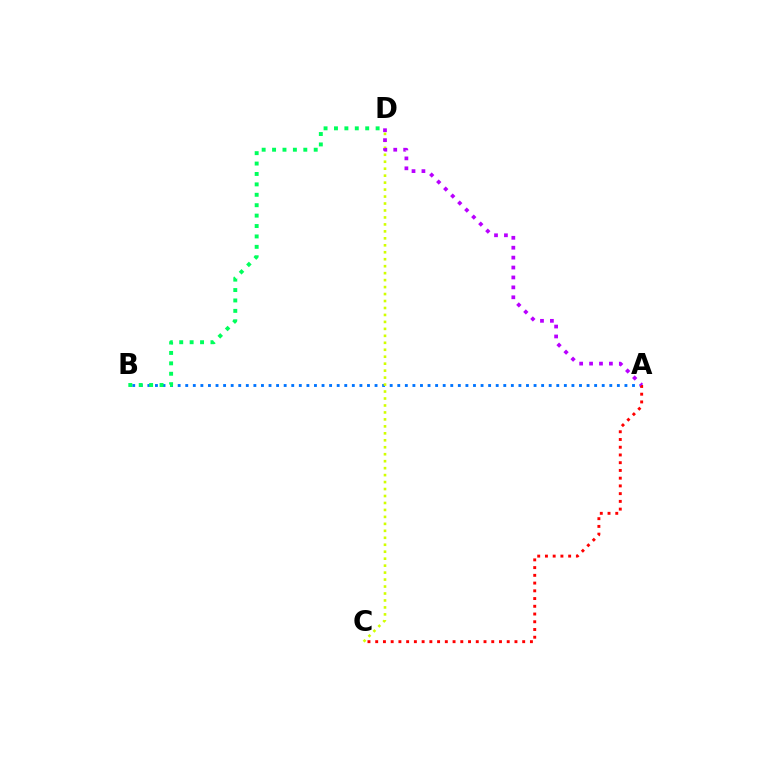{('A', 'B'): [{'color': '#0074ff', 'line_style': 'dotted', 'thickness': 2.06}], ('C', 'D'): [{'color': '#d1ff00', 'line_style': 'dotted', 'thickness': 1.89}], ('A', 'C'): [{'color': '#ff0000', 'line_style': 'dotted', 'thickness': 2.1}], ('A', 'D'): [{'color': '#b900ff', 'line_style': 'dotted', 'thickness': 2.69}], ('B', 'D'): [{'color': '#00ff5c', 'line_style': 'dotted', 'thickness': 2.83}]}